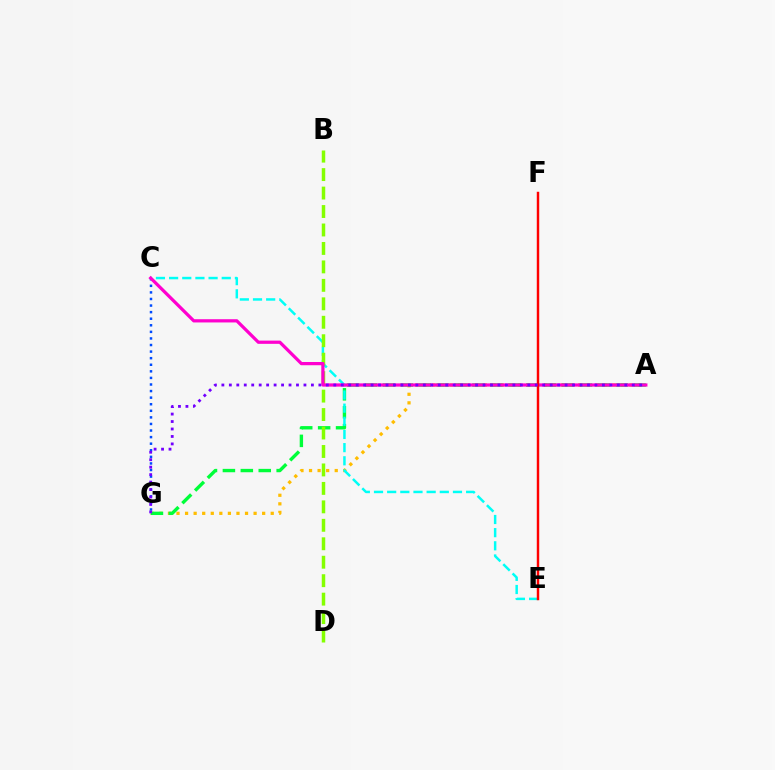{('C', 'G'): [{'color': '#004bff', 'line_style': 'dotted', 'thickness': 1.79}], ('A', 'G'): [{'color': '#ffbd00', 'line_style': 'dotted', 'thickness': 2.33}, {'color': '#00ff39', 'line_style': 'dashed', 'thickness': 2.43}, {'color': '#7200ff', 'line_style': 'dotted', 'thickness': 2.03}], ('C', 'E'): [{'color': '#00fff6', 'line_style': 'dashed', 'thickness': 1.79}], ('B', 'D'): [{'color': '#84ff00', 'line_style': 'dashed', 'thickness': 2.51}], ('A', 'C'): [{'color': '#ff00cf', 'line_style': 'solid', 'thickness': 2.33}], ('E', 'F'): [{'color': '#ff0000', 'line_style': 'solid', 'thickness': 1.76}]}